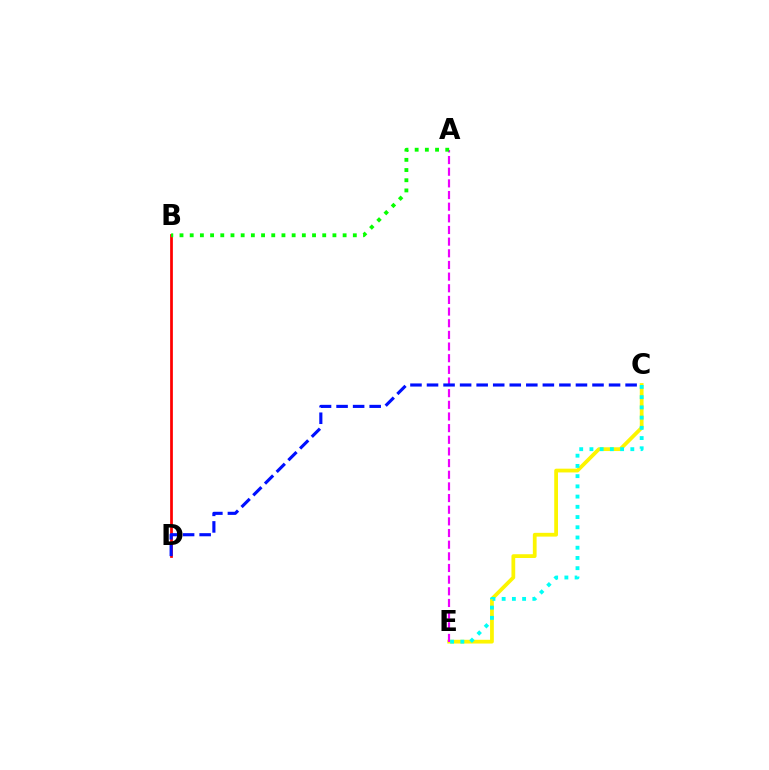{('B', 'D'): [{'color': '#ff0000', 'line_style': 'solid', 'thickness': 1.97}], ('C', 'E'): [{'color': '#fcf500', 'line_style': 'solid', 'thickness': 2.71}, {'color': '#00fff6', 'line_style': 'dotted', 'thickness': 2.78}], ('A', 'E'): [{'color': '#ee00ff', 'line_style': 'dashed', 'thickness': 1.58}], ('A', 'B'): [{'color': '#08ff00', 'line_style': 'dotted', 'thickness': 2.77}], ('C', 'D'): [{'color': '#0010ff', 'line_style': 'dashed', 'thickness': 2.25}]}